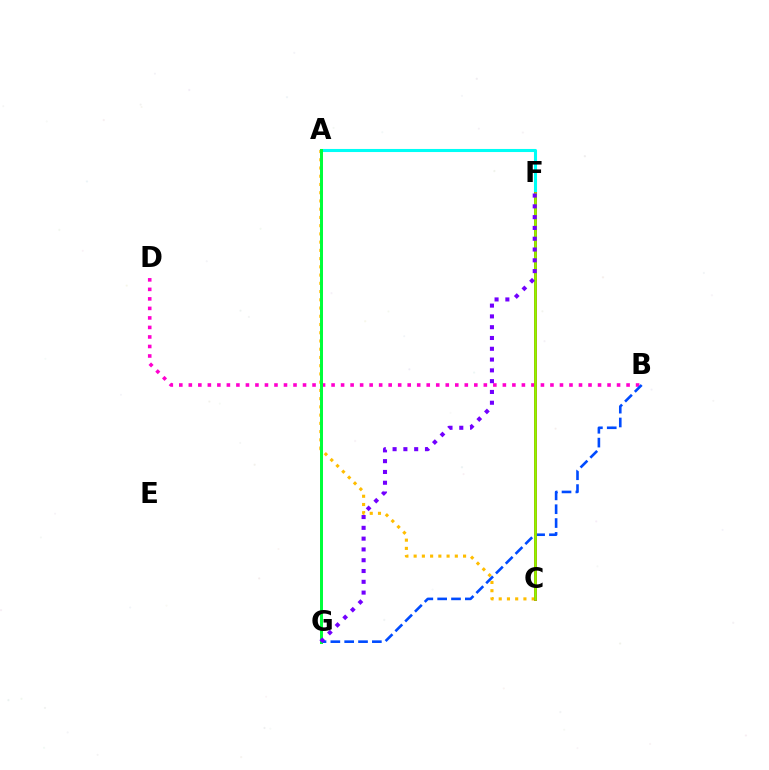{('A', 'C'): [{'color': '#ffbd00', 'line_style': 'dotted', 'thickness': 2.24}], ('B', 'D'): [{'color': '#ff00cf', 'line_style': 'dotted', 'thickness': 2.59}], ('A', 'F'): [{'color': '#00fff6', 'line_style': 'solid', 'thickness': 2.21}], ('B', 'G'): [{'color': '#004bff', 'line_style': 'dashed', 'thickness': 1.88}], ('C', 'F'): [{'color': '#ff0000', 'line_style': 'solid', 'thickness': 2.04}, {'color': '#84ff00', 'line_style': 'solid', 'thickness': 1.83}], ('A', 'G'): [{'color': '#00ff39', 'line_style': 'solid', 'thickness': 2.15}], ('F', 'G'): [{'color': '#7200ff', 'line_style': 'dotted', 'thickness': 2.93}]}